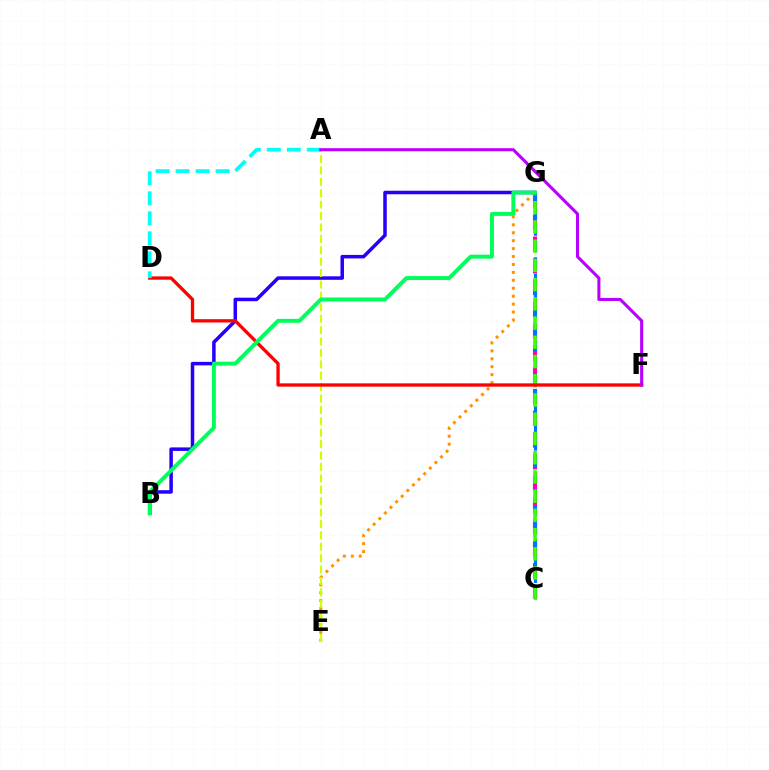{('C', 'G'): [{'color': '#ff00ac', 'line_style': 'dashed', 'thickness': 2.96}, {'color': '#0074ff', 'line_style': 'dashed', 'thickness': 2.25}, {'color': '#3dff00', 'line_style': 'dashed', 'thickness': 2.61}], ('E', 'G'): [{'color': '#ff9400', 'line_style': 'dotted', 'thickness': 2.16}], ('B', 'G'): [{'color': '#2500ff', 'line_style': 'solid', 'thickness': 2.53}, {'color': '#00ff5c', 'line_style': 'solid', 'thickness': 2.84}], ('A', 'E'): [{'color': '#d1ff00', 'line_style': 'dashed', 'thickness': 1.55}], ('D', 'F'): [{'color': '#ff0000', 'line_style': 'solid', 'thickness': 2.38}], ('A', 'D'): [{'color': '#00fff6', 'line_style': 'dashed', 'thickness': 2.72}], ('A', 'F'): [{'color': '#b900ff', 'line_style': 'solid', 'thickness': 2.21}]}